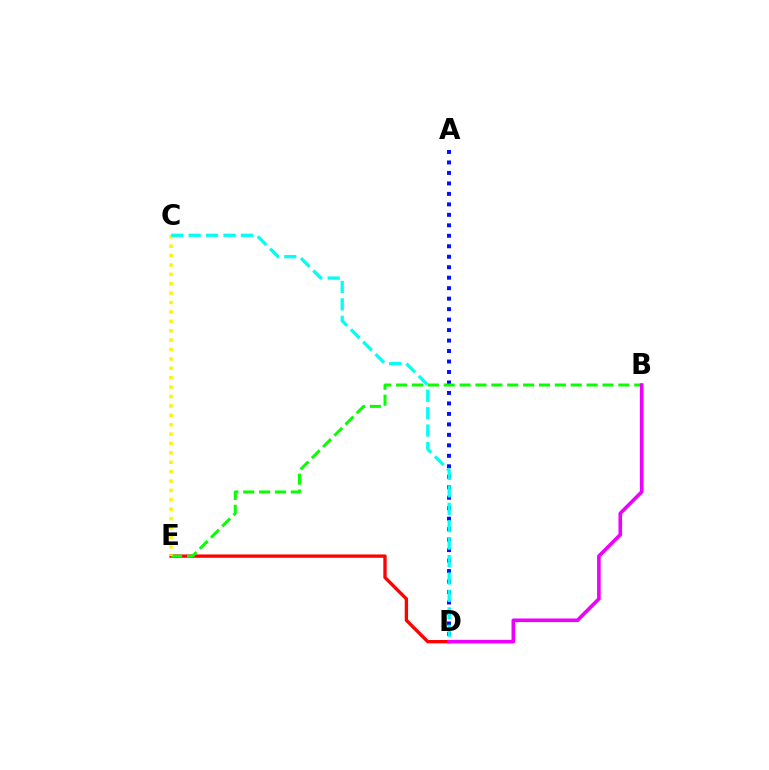{('D', 'E'): [{'color': '#ff0000', 'line_style': 'solid', 'thickness': 2.41}], ('A', 'D'): [{'color': '#0010ff', 'line_style': 'dotted', 'thickness': 2.85}], ('B', 'E'): [{'color': '#08ff00', 'line_style': 'dashed', 'thickness': 2.16}], ('B', 'D'): [{'color': '#ee00ff', 'line_style': 'solid', 'thickness': 2.61}], ('C', 'E'): [{'color': '#fcf500', 'line_style': 'dotted', 'thickness': 2.55}], ('C', 'D'): [{'color': '#00fff6', 'line_style': 'dashed', 'thickness': 2.37}]}